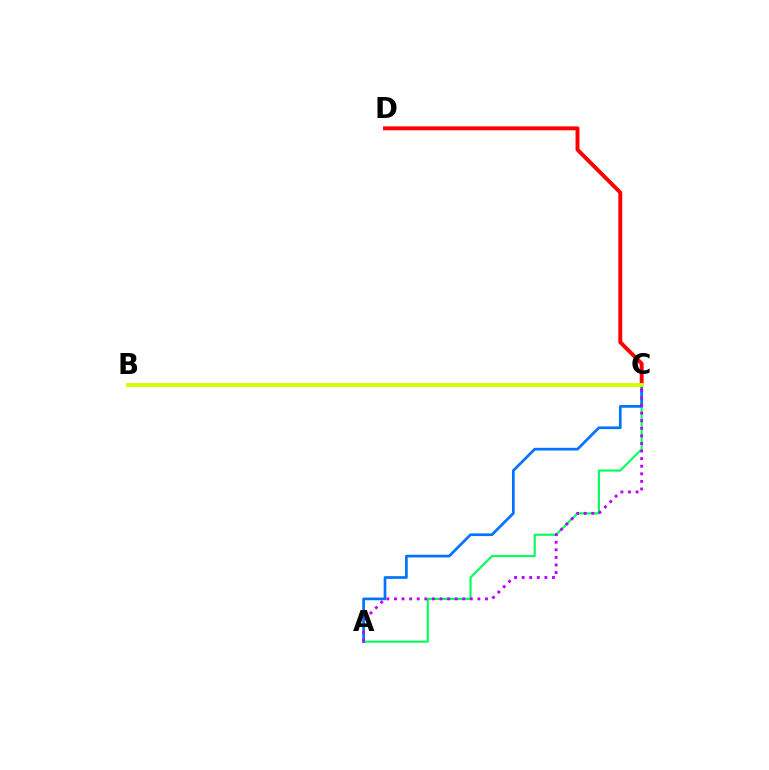{('C', 'D'): [{'color': '#ff0000', 'line_style': 'solid', 'thickness': 2.82}], ('A', 'C'): [{'color': '#00ff5c', 'line_style': 'solid', 'thickness': 1.53}, {'color': '#0074ff', 'line_style': 'solid', 'thickness': 1.95}, {'color': '#b900ff', 'line_style': 'dotted', 'thickness': 2.06}], ('B', 'C'): [{'color': '#d1ff00', 'line_style': 'solid', 'thickness': 2.77}]}